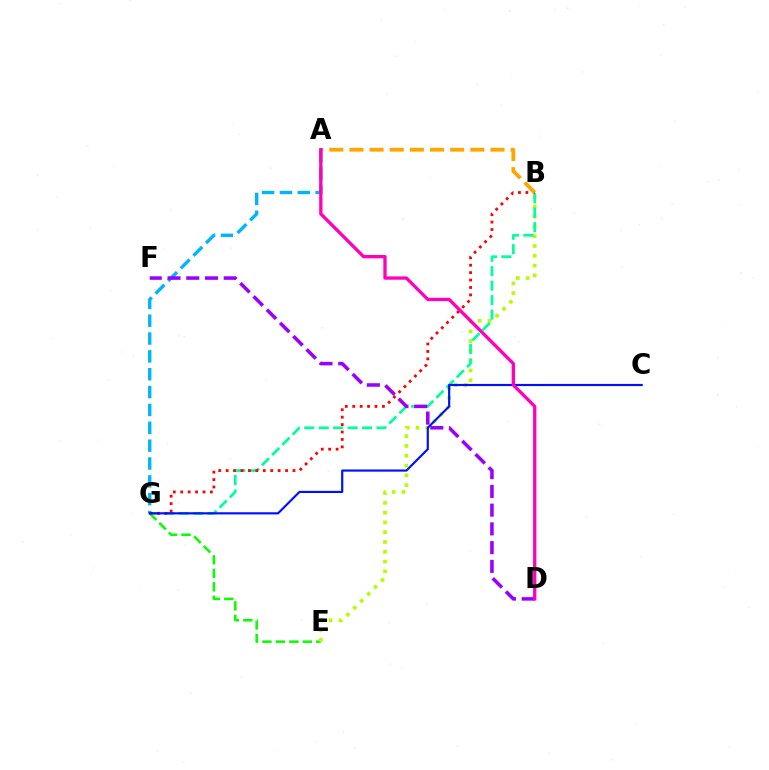{('E', 'G'): [{'color': '#08ff00', 'line_style': 'dashed', 'thickness': 1.83}], ('A', 'G'): [{'color': '#00b5ff', 'line_style': 'dashed', 'thickness': 2.43}], ('B', 'E'): [{'color': '#b3ff00', 'line_style': 'dotted', 'thickness': 2.66}], ('B', 'G'): [{'color': '#00ff9d', 'line_style': 'dashed', 'thickness': 1.96}, {'color': '#ff0000', 'line_style': 'dotted', 'thickness': 2.02}], ('A', 'B'): [{'color': '#ffa500', 'line_style': 'dashed', 'thickness': 2.74}], ('D', 'F'): [{'color': '#9b00ff', 'line_style': 'dashed', 'thickness': 2.55}], ('C', 'G'): [{'color': '#0010ff', 'line_style': 'solid', 'thickness': 1.55}], ('A', 'D'): [{'color': '#ff00bd', 'line_style': 'solid', 'thickness': 2.39}]}